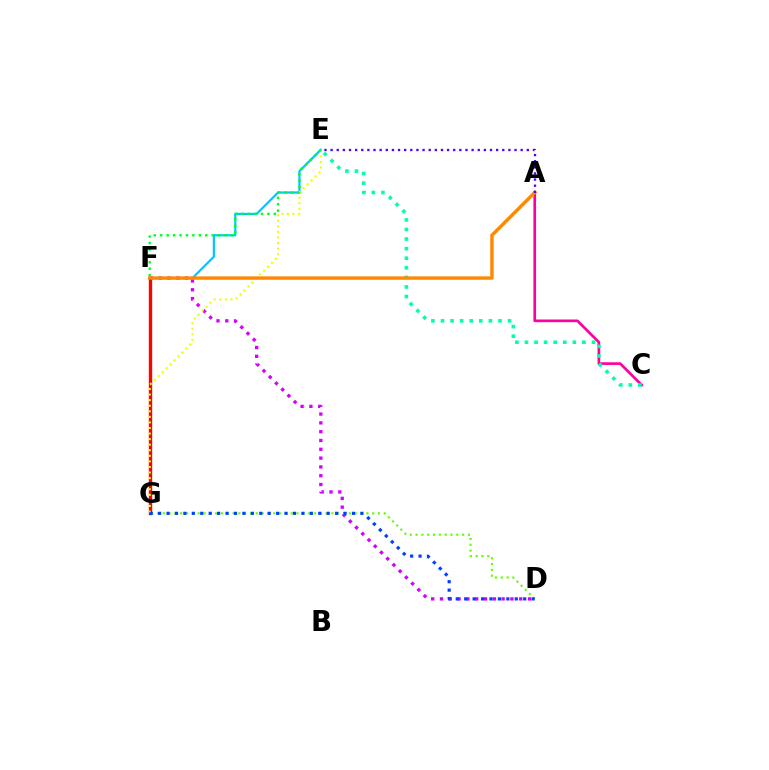{('A', 'C'): [{'color': '#ff00a0', 'line_style': 'solid', 'thickness': 1.94}], ('D', 'F'): [{'color': '#d600ff', 'line_style': 'dotted', 'thickness': 2.39}], ('F', 'G'): [{'color': '#ff0000', 'line_style': 'solid', 'thickness': 2.41}], ('E', 'F'): [{'color': '#00c7ff', 'line_style': 'solid', 'thickness': 1.58}, {'color': '#00ff27', 'line_style': 'dotted', 'thickness': 1.75}], ('E', 'G'): [{'color': '#eeff00', 'line_style': 'dotted', 'thickness': 1.51}], ('C', 'E'): [{'color': '#00ffaf', 'line_style': 'dotted', 'thickness': 2.6}], ('D', 'G'): [{'color': '#66ff00', 'line_style': 'dotted', 'thickness': 1.58}, {'color': '#003fff', 'line_style': 'dotted', 'thickness': 2.29}], ('A', 'F'): [{'color': '#ff8800', 'line_style': 'solid', 'thickness': 2.44}], ('A', 'E'): [{'color': '#4f00ff', 'line_style': 'dotted', 'thickness': 1.67}]}